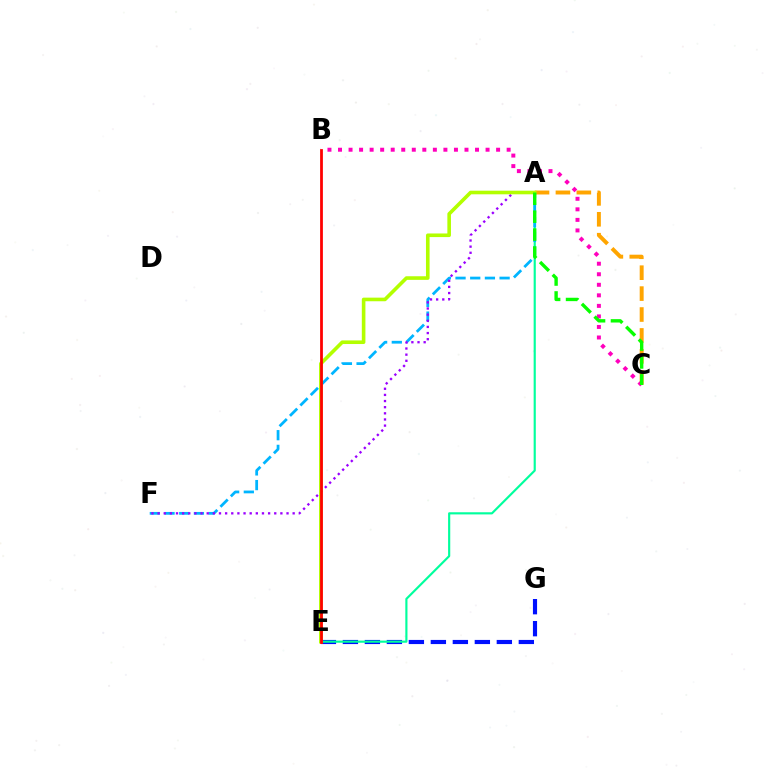{('E', 'G'): [{'color': '#0010ff', 'line_style': 'dashed', 'thickness': 2.99}], ('A', 'E'): [{'color': '#00ff9d', 'line_style': 'solid', 'thickness': 1.55}, {'color': '#b3ff00', 'line_style': 'solid', 'thickness': 2.6}], ('A', 'F'): [{'color': '#00b5ff', 'line_style': 'dashed', 'thickness': 2.0}, {'color': '#9b00ff', 'line_style': 'dotted', 'thickness': 1.67}], ('A', 'C'): [{'color': '#ffa500', 'line_style': 'dashed', 'thickness': 2.84}, {'color': '#08ff00', 'line_style': 'dashed', 'thickness': 2.44}], ('B', 'C'): [{'color': '#ff00bd', 'line_style': 'dotted', 'thickness': 2.86}], ('B', 'E'): [{'color': '#ff0000', 'line_style': 'solid', 'thickness': 2.0}]}